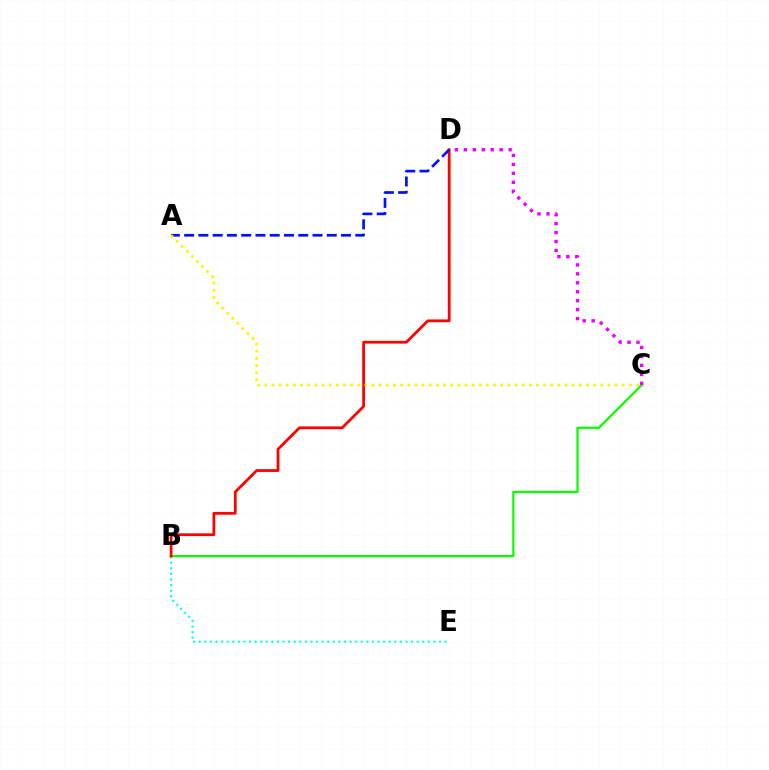{('B', 'C'): [{'color': '#08ff00', 'line_style': 'solid', 'thickness': 1.59}], ('B', 'E'): [{'color': '#00fff6', 'line_style': 'dotted', 'thickness': 1.52}], ('B', 'D'): [{'color': '#ff0000', 'line_style': 'solid', 'thickness': 2.0}], ('A', 'D'): [{'color': '#0010ff', 'line_style': 'dashed', 'thickness': 1.94}], ('A', 'C'): [{'color': '#fcf500', 'line_style': 'dotted', 'thickness': 1.94}], ('C', 'D'): [{'color': '#ee00ff', 'line_style': 'dotted', 'thickness': 2.43}]}